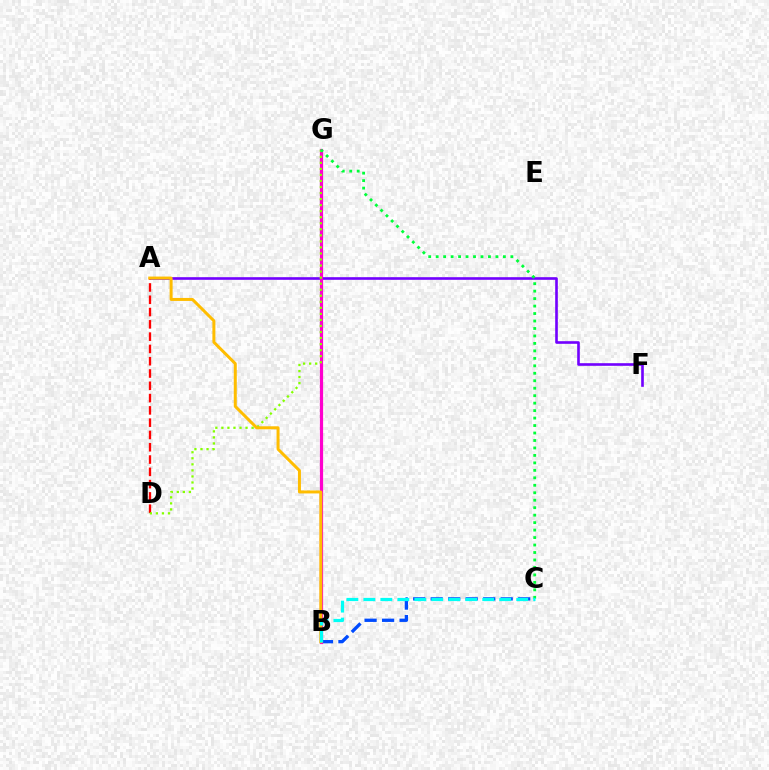{('B', 'C'): [{'color': '#004bff', 'line_style': 'dashed', 'thickness': 2.38}, {'color': '#00fff6', 'line_style': 'dashed', 'thickness': 2.31}], ('A', 'F'): [{'color': '#7200ff', 'line_style': 'solid', 'thickness': 1.89}], ('A', 'D'): [{'color': '#ff0000', 'line_style': 'dashed', 'thickness': 1.67}], ('B', 'G'): [{'color': '#ff00cf', 'line_style': 'solid', 'thickness': 2.31}], ('D', 'G'): [{'color': '#84ff00', 'line_style': 'dotted', 'thickness': 1.64}], ('A', 'B'): [{'color': '#ffbd00', 'line_style': 'solid', 'thickness': 2.15}], ('C', 'G'): [{'color': '#00ff39', 'line_style': 'dotted', 'thickness': 2.03}]}